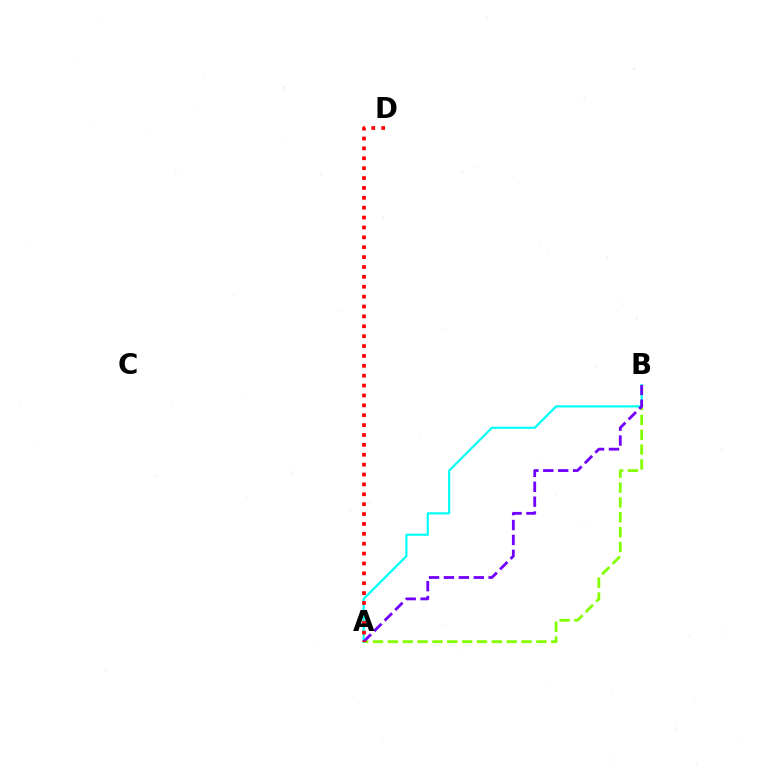{('A', 'B'): [{'color': '#84ff00', 'line_style': 'dashed', 'thickness': 2.02}, {'color': '#00fff6', 'line_style': 'solid', 'thickness': 1.57}, {'color': '#7200ff', 'line_style': 'dashed', 'thickness': 2.02}], ('A', 'D'): [{'color': '#ff0000', 'line_style': 'dotted', 'thickness': 2.69}]}